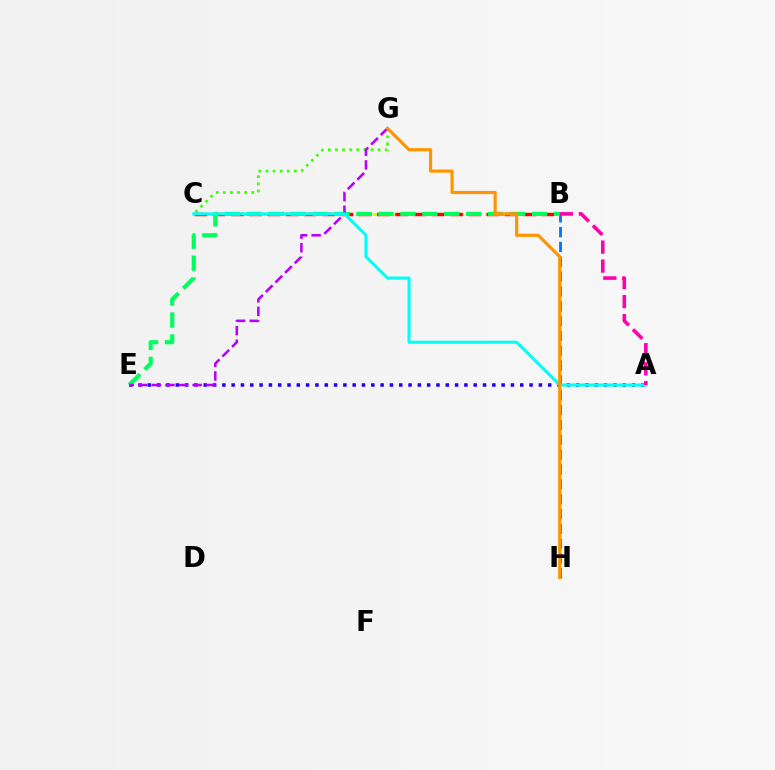{('B', 'H'): [{'color': '#0074ff', 'line_style': 'dashed', 'thickness': 2.02}], ('B', 'C'): [{'color': '#d1ff00', 'line_style': 'dashed', 'thickness': 2.18}, {'color': '#ff0000', 'line_style': 'dashed', 'thickness': 2.48}], ('C', 'G'): [{'color': '#3dff00', 'line_style': 'dotted', 'thickness': 1.93}], ('A', 'E'): [{'color': '#2500ff', 'line_style': 'dotted', 'thickness': 2.53}], ('B', 'E'): [{'color': '#00ff5c', 'line_style': 'dashed', 'thickness': 2.98}], ('E', 'G'): [{'color': '#b900ff', 'line_style': 'dashed', 'thickness': 1.85}], ('A', 'C'): [{'color': '#00fff6', 'line_style': 'solid', 'thickness': 2.2}], ('A', 'B'): [{'color': '#ff00ac', 'line_style': 'dashed', 'thickness': 2.58}], ('G', 'H'): [{'color': '#ff9400', 'line_style': 'solid', 'thickness': 2.28}]}